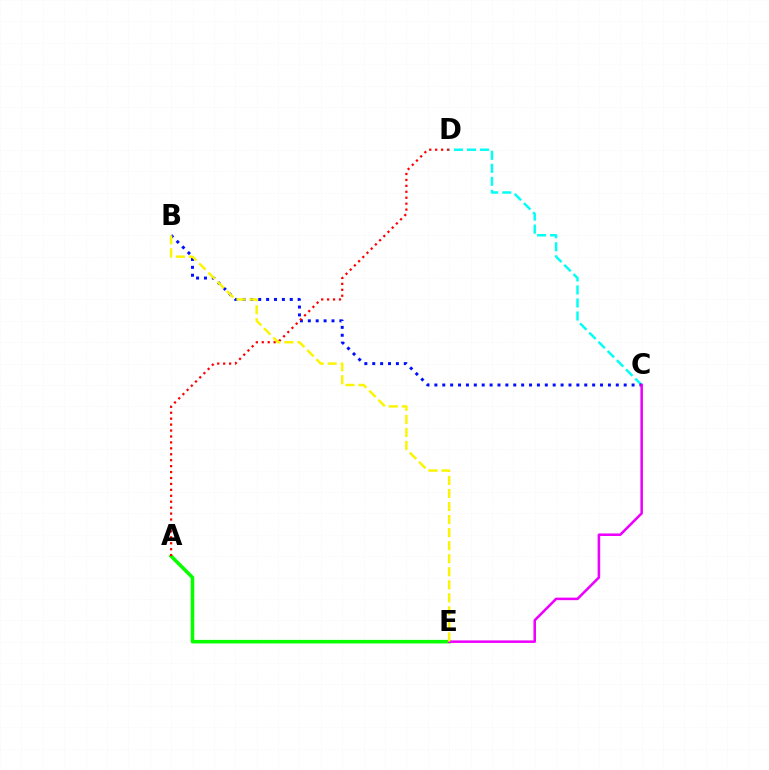{('C', 'D'): [{'color': '#00fff6', 'line_style': 'dashed', 'thickness': 1.77}], ('B', 'C'): [{'color': '#0010ff', 'line_style': 'dotted', 'thickness': 2.14}], ('A', 'E'): [{'color': '#08ff00', 'line_style': 'solid', 'thickness': 2.55}], ('A', 'D'): [{'color': '#ff0000', 'line_style': 'dotted', 'thickness': 1.61}], ('C', 'E'): [{'color': '#ee00ff', 'line_style': 'solid', 'thickness': 1.83}], ('B', 'E'): [{'color': '#fcf500', 'line_style': 'dashed', 'thickness': 1.77}]}